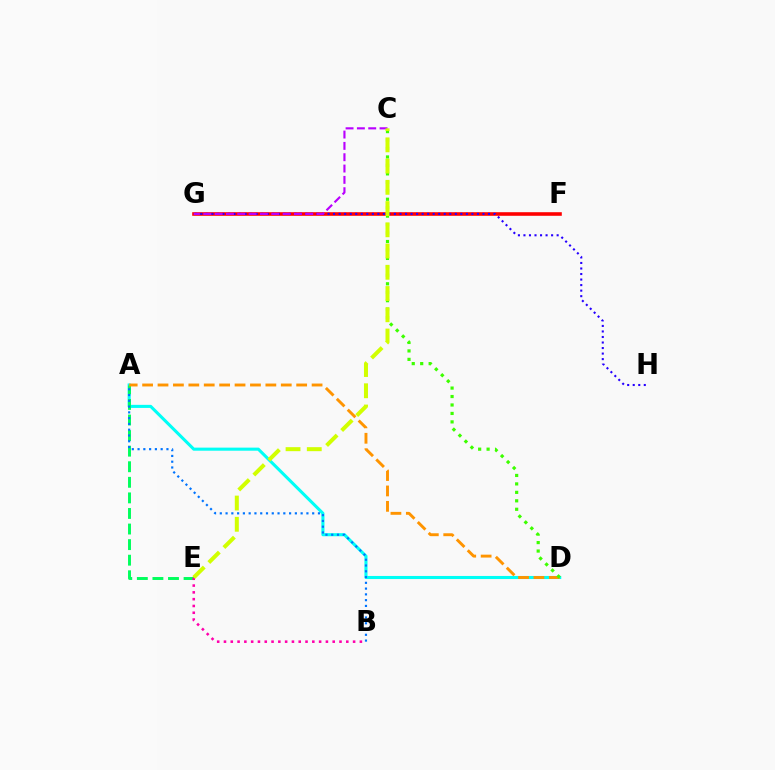{('A', 'D'): [{'color': '#00fff6', 'line_style': 'solid', 'thickness': 2.21}, {'color': '#ff9400', 'line_style': 'dashed', 'thickness': 2.09}], ('F', 'G'): [{'color': '#ff0000', 'line_style': 'solid', 'thickness': 2.59}], ('G', 'H'): [{'color': '#2500ff', 'line_style': 'dotted', 'thickness': 1.5}], ('A', 'E'): [{'color': '#00ff5c', 'line_style': 'dashed', 'thickness': 2.12}], ('A', 'B'): [{'color': '#0074ff', 'line_style': 'dotted', 'thickness': 1.57}], ('C', 'G'): [{'color': '#b900ff', 'line_style': 'dashed', 'thickness': 1.54}], ('C', 'D'): [{'color': '#3dff00', 'line_style': 'dotted', 'thickness': 2.3}], ('B', 'E'): [{'color': '#ff00ac', 'line_style': 'dotted', 'thickness': 1.85}], ('C', 'E'): [{'color': '#d1ff00', 'line_style': 'dashed', 'thickness': 2.89}]}